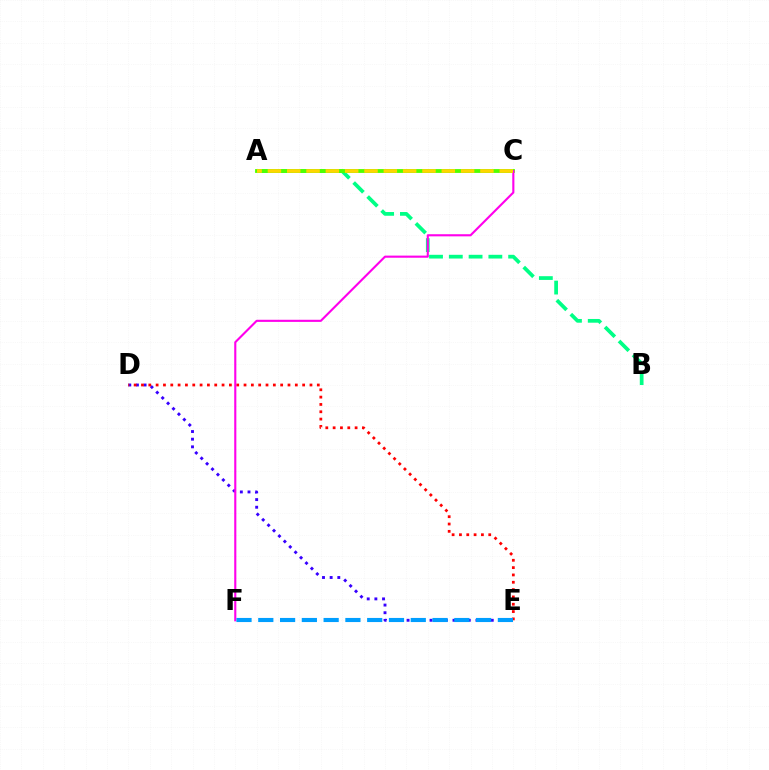{('A', 'B'): [{'color': '#00ff86', 'line_style': 'dashed', 'thickness': 2.69}], ('A', 'C'): [{'color': '#4fff00', 'line_style': 'solid', 'thickness': 2.76}, {'color': '#ffd500', 'line_style': 'dashed', 'thickness': 2.62}], ('D', 'E'): [{'color': '#3700ff', 'line_style': 'dotted', 'thickness': 2.08}, {'color': '#ff0000', 'line_style': 'dotted', 'thickness': 1.99}], ('C', 'F'): [{'color': '#ff00ed', 'line_style': 'solid', 'thickness': 1.53}], ('E', 'F'): [{'color': '#009eff', 'line_style': 'dashed', 'thickness': 2.96}]}